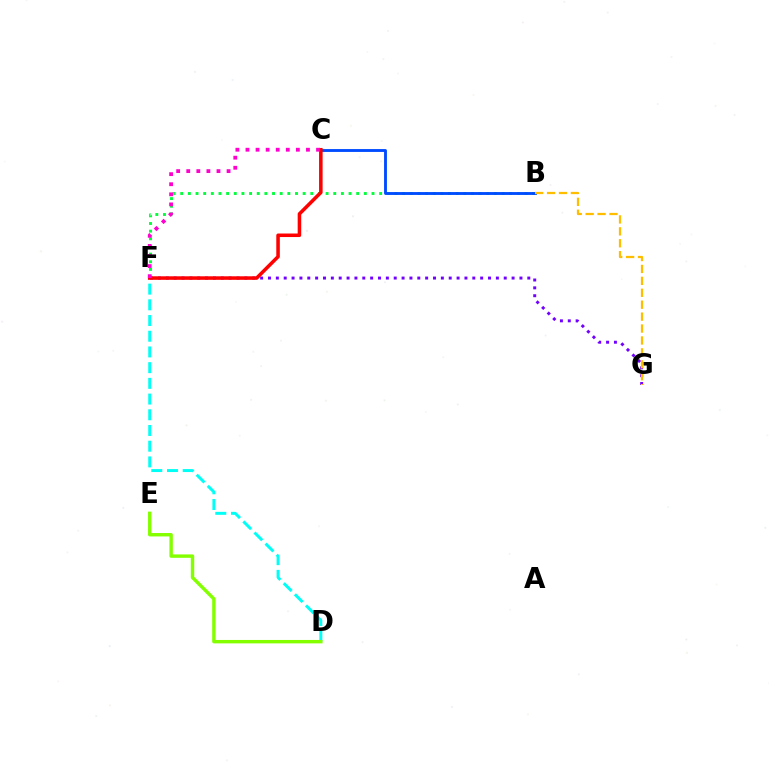{('D', 'F'): [{'color': '#00fff6', 'line_style': 'dashed', 'thickness': 2.13}], ('F', 'G'): [{'color': '#7200ff', 'line_style': 'dotted', 'thickness': 2.14}], ('B', 'F'): [{'color': '#00ff39', 'line_style': 'dotted', 'thickness': 2.08}], ('B', 'C'): [{'color': '#004bff', 'line_style': 'solid', 'thickness': 2.06}], ('C', 'F'): [{'color': '#ff0000', 'line_style': 'solid', 'thickness': 2.54}, {'color': '#ff00cf', 'line_style': 'dotted', 'thickness': 2.74}], ('B', 'G'): [{'color': '#ffbd00', 'line_style': 'dashed', 'thickness': 1.62}], ('D', 'E'): [{'color': '#84ff00', 'line_style': 'solid', 'thickness': 2.45}]}